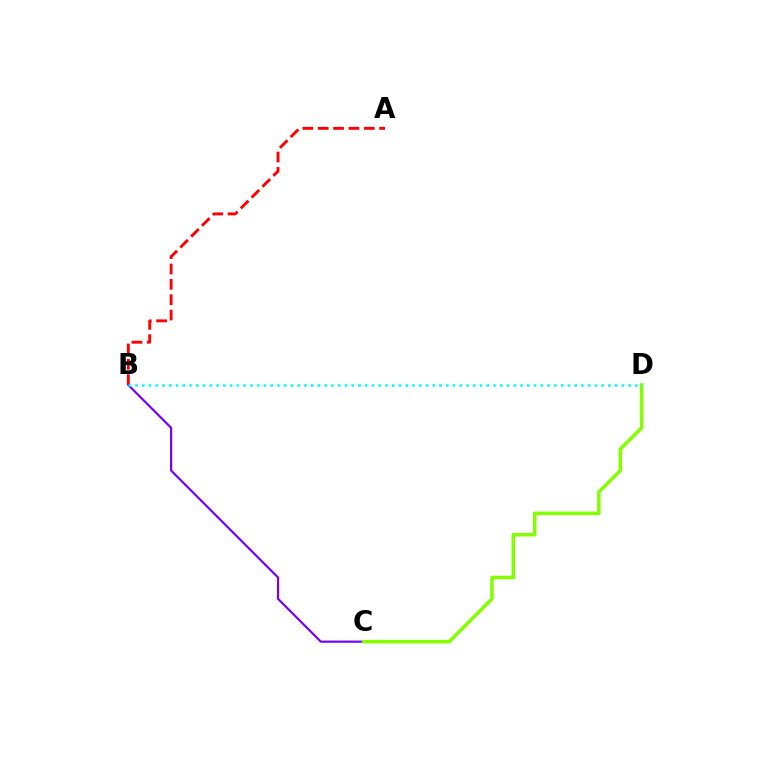{('A', 'B'): [{'color': '#ff0000', 'line_style': 'dashed', 'thickness': 2.08}], ('B', 'C'): [{'color': '#7200ff', 'line_style': 'solid', 'thickness': 1.56}], ('C', 'D'): [{'color': '#84ff00', 'line_style': 'solid', 'thickness': 2.54}], ('B', 'D'): [{'color': '#00fff6', 'line_style': 'dotted', 'thickness': 1.84}]}